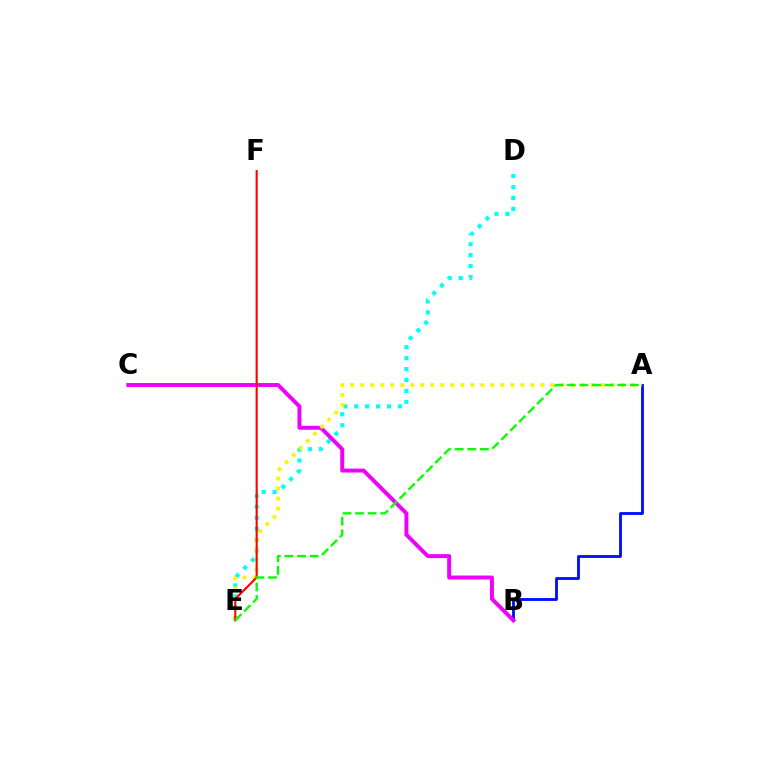{('A', 'B'): [{'color': '#0010ff', 'line_style': 'solid', 'thickness': 2.05}], ('D', 'E'): [{'color': '#00fff6', 'line_style': 'dotted', 'thickness': 2.97}], ('B', 'C'): [{'color': '#ee00ff', 'line_style': 'solid', 'thickness': 2.83}], ('A', 'E'): [{'color': '#fcf500', 'line_style': 'dotted', 'thickness': 2.72}, {'color': '#08ff00', 'line_style': 'dashed', 'thickness': 1.71}], ('E', 'F'): [{'color': '#ff0000', 'line_style': 'solid', 'thickness': 1.52}]}